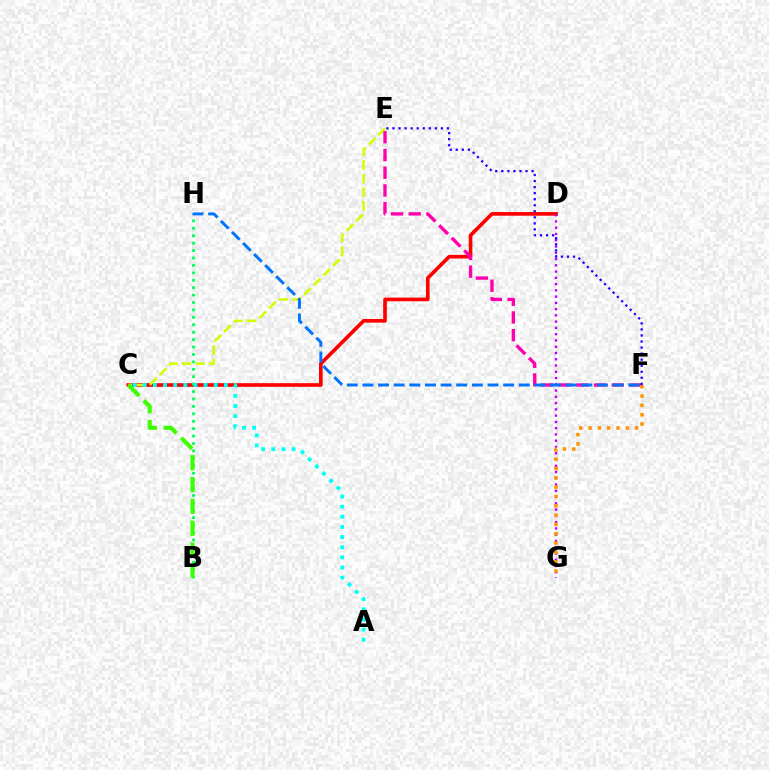{('C', 'D'): [{'color': '#ff0000', 'line_style': 'solid', 'thickness': 2.63}], ('D', 'G'): [{'color': '#b900ff', 'line_style': 'dotted', 'thickness': 1.7}], ('C', 'E'): [{'color': '#d1ff00', 'line_style': 'dashed', 'thickness': 1.85}], ('E', 'F'): [{'color': '#ff00ac', 'line_style': 'dashed', 'thickness': 2.41}, {'color': '#2500ff', 'line_style': 'dotted', 'thickness': 1.64}], ('B', 'H'): [{'color': '#00ff5c', 'line_style': 'dotted', 'thickness': 2.02}], ('F', 'H'): [{'color': '#0074ff', 'line_style': 'dashed', 'thickness': 2.12}], ('F', 'G'): [{'color': '#ff9400', 'line_style': 'dotted', 'thickness': 2.53}], ('B', 'C'): [{'color': '#3dff00', 'line_style': 'dashed', 'thickness': 2.97}], ('A', 'C'): [{'color': '#00fff6', 'line_style': 'dotted', 'thickness': 2.76}]}